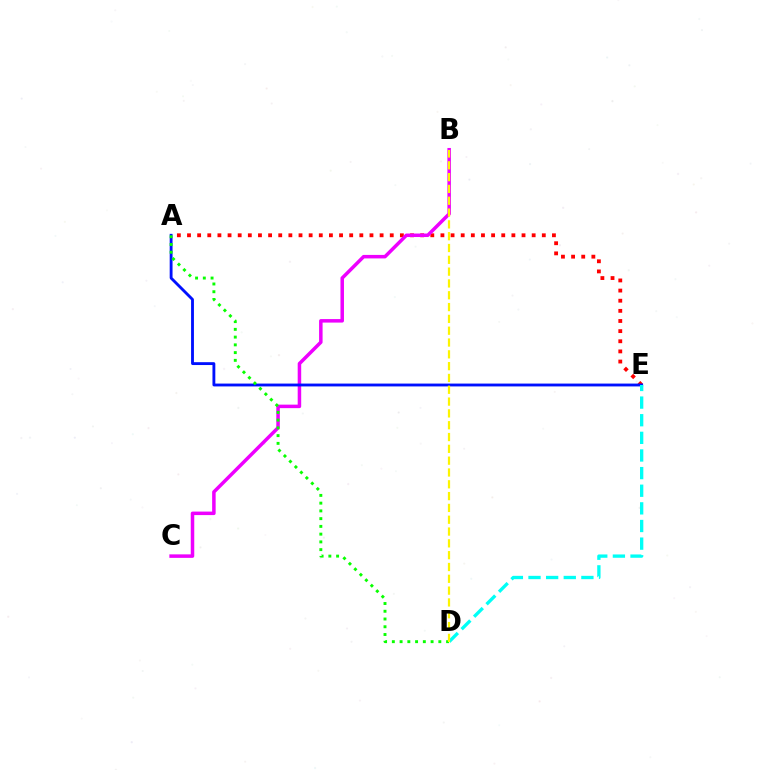{('A', 'E'): [{'color': '#ff0000', 'line_style': 'dotted', 'thickness': 2.75}, {'color': '#0010ff', 'line_style': 'solid', 'thickness': 2.05}], ('B', 'C'): [{'color': '#ee00ff', 'line_style': 'solid', 'thickness': 2.52}], ('D', 'E'): [{'color': '#00fff6', 'line_style': 'dashed', 'thickness': 2.39}], ('A', 'D'): [{'color': '#08ff00', 'line_style': 'dotted', 'thickness': 2.11}], ('B', 'D'): [{'color': '#fcf500', 'line_style': 'dashed', 'thickness': 1.6}]}